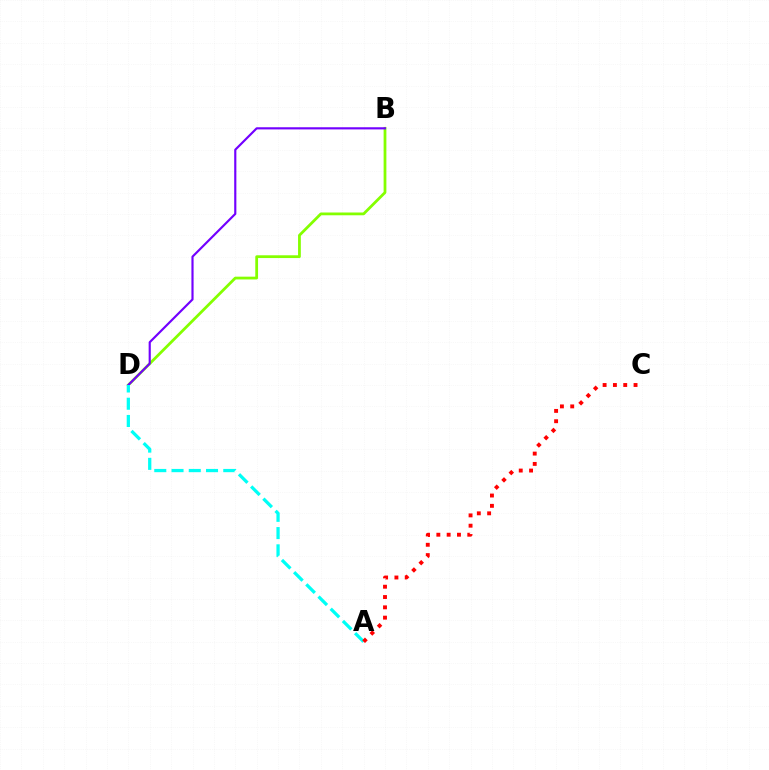{('B', 'D'): [{'color': '#84ff00', 'line_style': 'solid', 'thickness': 2.0}, {'color': '#7200ff', 'line_style': 'solid', 'thickness': 1.56}], ('A', 'D'): [{'color': '#00fff6', 'line_style': 'dashed', 'thickness': 2.34}], ('A', 'C'): [{'color': '#ff0000', 'line_style': 'dotted', 'thickness': 2.8}]}